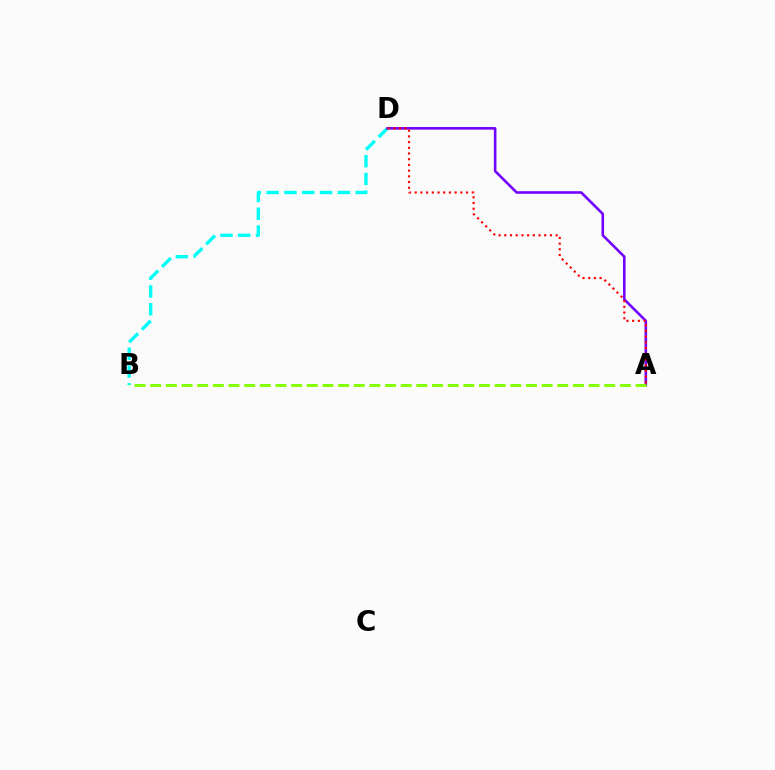{('B', 'D'): [{'color': '#00fff6', 'line_style': 'dashed', 'thickness': 2.42}], ('A', 'D'): [{'color': '#7200ff', 'line_style': 'solid', 'thickness': 1.86}, {'color': '#ff0000', 'line_style': 'dotted', 'thickness': 1.55}], ('A', 'B'): [{'color': '#84ff00', 'line_style': 'dashed', 'thickness': 2.13}]}